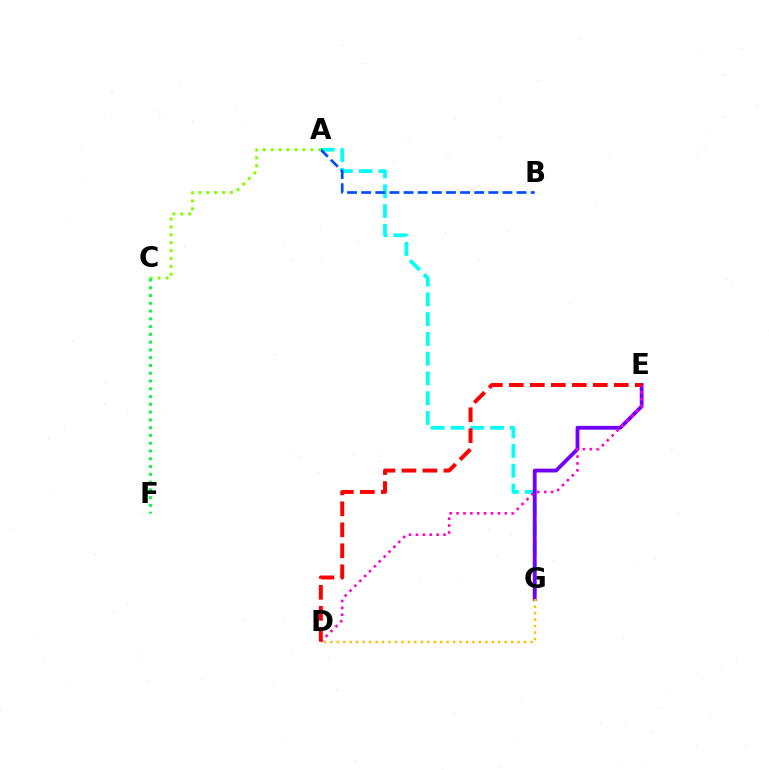{('A', 'G'): [{'color': '#00fff6', 'line_style': 'dashed', 'thickness': 2.68}], ('E', 'G'): [{'color': '#7200ff', 'line_style': 'solid', 'thickness': 2.75}], ('A', 'B'): [{'color': '#004bff', 'line_style': 'dashed', 'thickness': 1.92}], ('A', 'C'): [{'color': '#84ff00', 'line_style': 'dotted', 'thickness': 2.14}], ('D', 'G'): [{'color': '#ffbd00', 'line_style': 'dotted', 'thickness': 1.75}], ('C', 'F'): [{'color': '#00ff39', 'line_style': 'dotted', 'thickness': 2.11}], ('D', 'E'): [{'color': '#ff00cf', 'line_style': 'dotted', 'thickness': 1.87}, {'color': '#ff0000', 'line_style': 'dashed', 'thickness': 2.85}]}